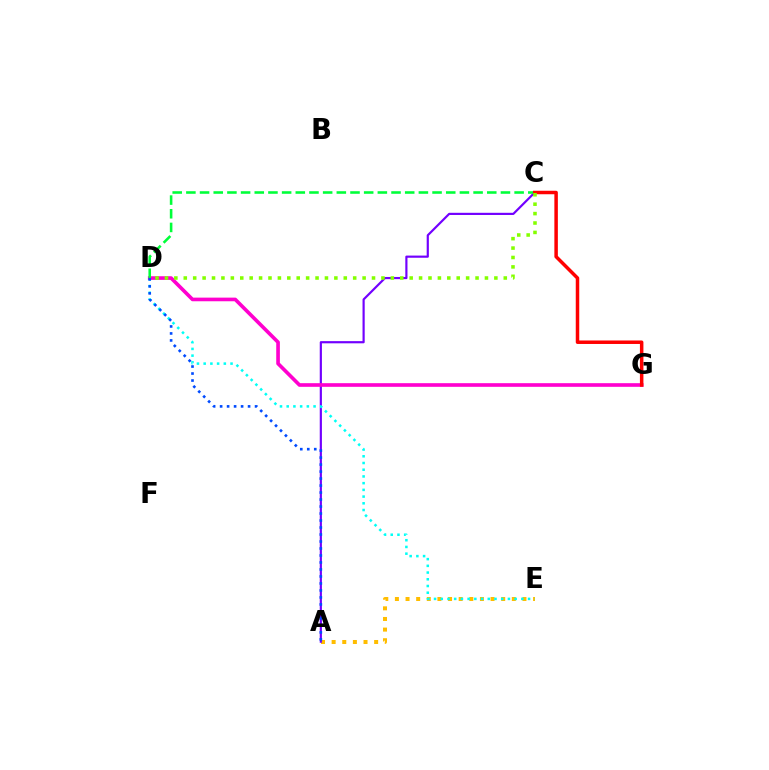{('A', 'E'): [{'color': '#ffbd00', 'line_style': 'dotted', 'thickness': 2.89}], ('A', 'C'): [{'color': '#7200ff', 'line_style': 'solid', 'thickness': 1.57}], ('D', 'E'): [{'color': '#00fff6', 'line_style': 'dotted', 'thickness': 1.82}], ('D', 'G'): [{'color': '#ff00cf', 'line_style': 'solid', 'thickness': 2.62}], ('A', 'D'): [{'color': '#004bff', 'line_style': 'dotted', 'thickness': 1.9}], ('C', 'D'): [{'color': '#00ff39', 'line_style': 'dashed', 'thickness': 1.86}, {'color': '#84ff00', 'line_style': 'dotted', 'thickness': 2.56}], ('C', 'G'): [{'color': '#ff0000', 'line_style': 'solid', 'thickness': 2.52}]}